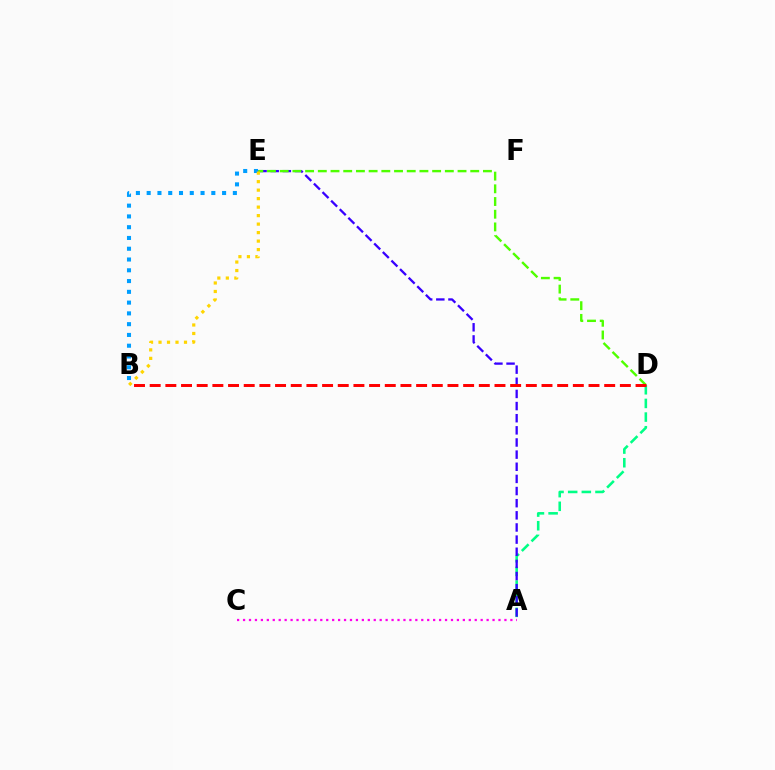{('A', 'D'): [{'color': '#00ff86', 'line_style': 'dashed', 'thickness': 1.85}], ('A', 'C'): [{'color': '#ff00ed', 'line_style': 'dotted', 'thickness': 1.61}], ('A', 'E'): [{'color': '#3700ff', 'line_style': 'dashed', 'thickness': 1.65}], ('D', 'E'): [{'color': '#4fff00', 'line_style': 'dashed', 'thickness': 1.73}], ('B', 'E'): [{'color': '#009eff', 'line_style': 'dotted', 'thickness': 2.93}, {'color': '#ffd500', 'line_style': 'dotted', 'thickness': 2.31}], ('B', 'D'): [{'color': '#ff0000', 'line_style': 'dashed', 'thickness': 2.13}]}